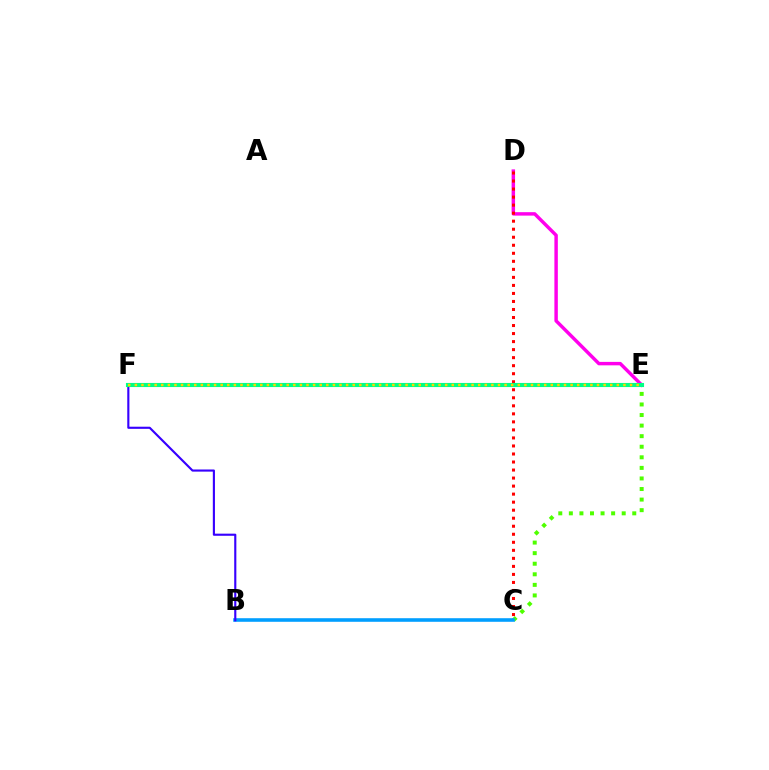{('C', 'E'): [{'color': '#4fff00', 'line_style': 'dotted', 'thickness': 2.87}], ('B', 'C'): [{'color': '#009eff', 'line_style': 'solid', 'thickness': 2.58}], ('D', 'E'): [{'color': '#ff00ed', 'line_style': 'solid', 'thickness': 2.48}], ('C', 'D'): [{'color': '#ff0000', 'line_style': 'dotted', 'thickness': 2.18}], ('B', 'F'): [{'color': '#3700ff', 'line_style': 'solid', 'thickness': 1.54}], ('E', 'F'): [{'color': '#00ff86', 'line_style': 'solid', 'thickness': 2.96}, {'color': '#ffd500', 'line_style': 'dotted', 'thickness': 1.79}]}